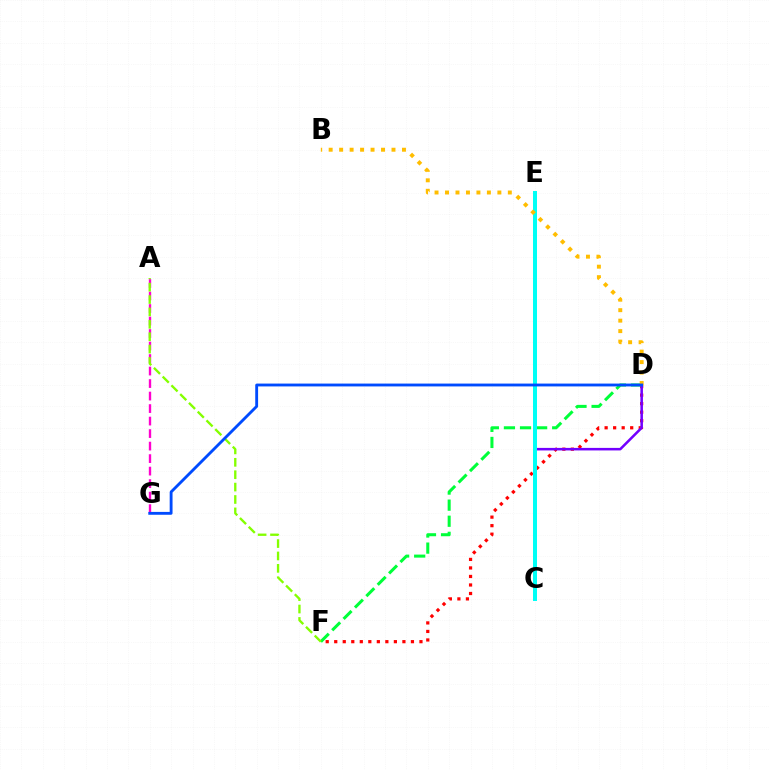{('D', 'F'): [{'color': '#ff0000', 'line_style': 'dotted', 'thickness': 2.32}, {'color': '#00ff39', 'line_style': 'dashed', 'thickness': 2.19}], ('C', 'D'): [{'color': '#7200ff', 'line_style': 'solid', 'thickness': 1.83}], ('A', 'G'): [{'color': '#ff00cf', 'line_style': 'dashed', 'thickness': 1.7}], ('A', 'F'): [{'color': '#84ff00', 'line_style': 'dashed', 'thickness': 1.68}], ('C', 'E'): [{'color': '#00fff6', 'line_style': 'solid', 'thickness': 2.87}], ('B', 'D'): [{'color': '#ffbd00', 'line_style': 'dotted', 'thickness': 2.84}], ('D', 'G'): [{'color': '#004bff', 'line_style': 'solid', 'thickness': 2.05}]}